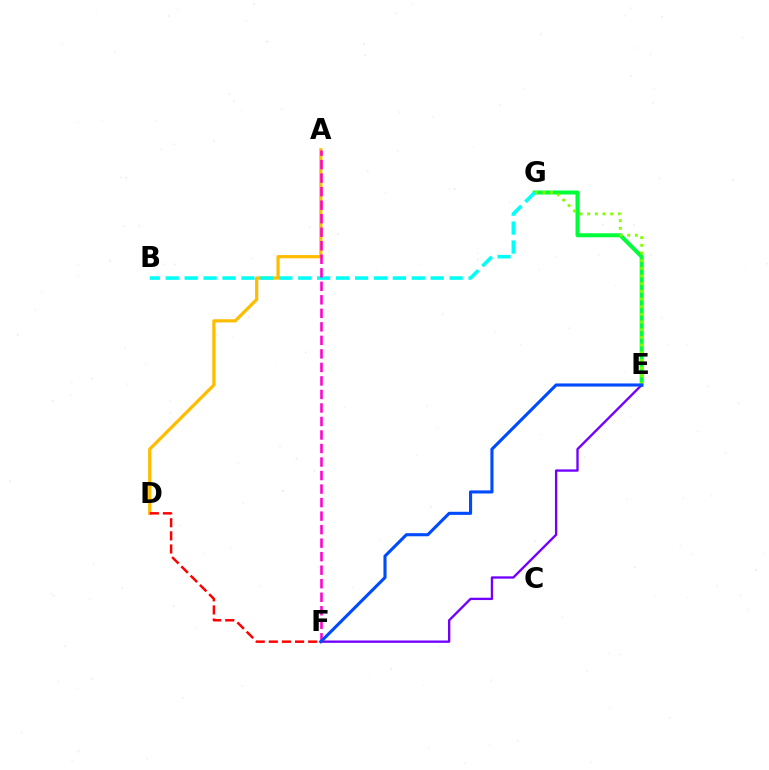{('A', 'D'): [{'color': '#ffbd00', 'line_style': 'solid', 'thickness': 2.32}], ('E', 'G'): [{'color': '#00ff39', 'line_style': 'solid', 'thickness': 2.88}, {'color': '#84ff00', 'line_style': 'dotted', 'thickness': 2.08}], ('B', 'G'): [{'color': '#00fff6', 'line_style': 'dashed', 'thickness': 2.57}], ('E', 'F'): [{'color': '#7200ff', 'line_style': 'solid', 'thickness': 1.68}, {'color': '#004bff', 'line_style': 'solid', 'thickness': 2.23}], ('A', 'F'): [{'color': '#ff00cf', 'line_style': 'dashed', 'thickness': 1.84}], ('D', 'F'): [{'color': '#ff0000', 'line_style': 'dashed', 'thickness': 1.78}]}